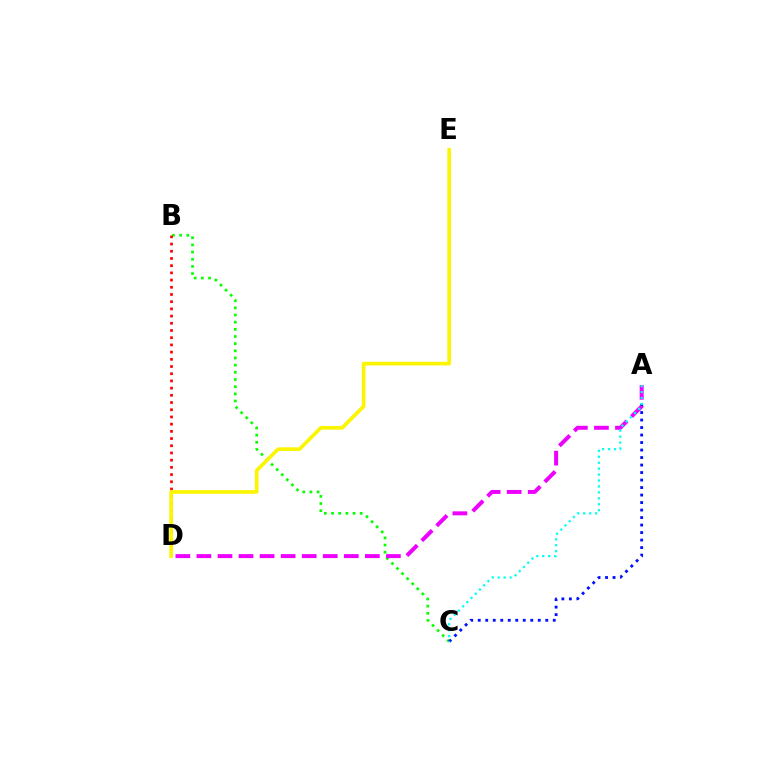{('B', 'C'): [{'color': '#08ff00', 'line_style': 'dotted', 'thickness': 1.95}], ('A', 'C'): [{'color': '#0010ff', 'line_style': 'dotted', 'thickness': 2.04}, {'color': '#00fff6', 'line_style': 'dotted', 'thickness': 1.61}], ('B', 'D'): [{'color': '#ff0000', 'line_style': 'dotted', 'thickness': 1.96}], ('D', 'E'): [{'color': '#fcf500', 'line_style': 'solid', 'thickness': 2.63}], ('A', 'D'): [{'color': '#ee00ff', 'line_style': 'dashed', 'thickness': 2.86}]}